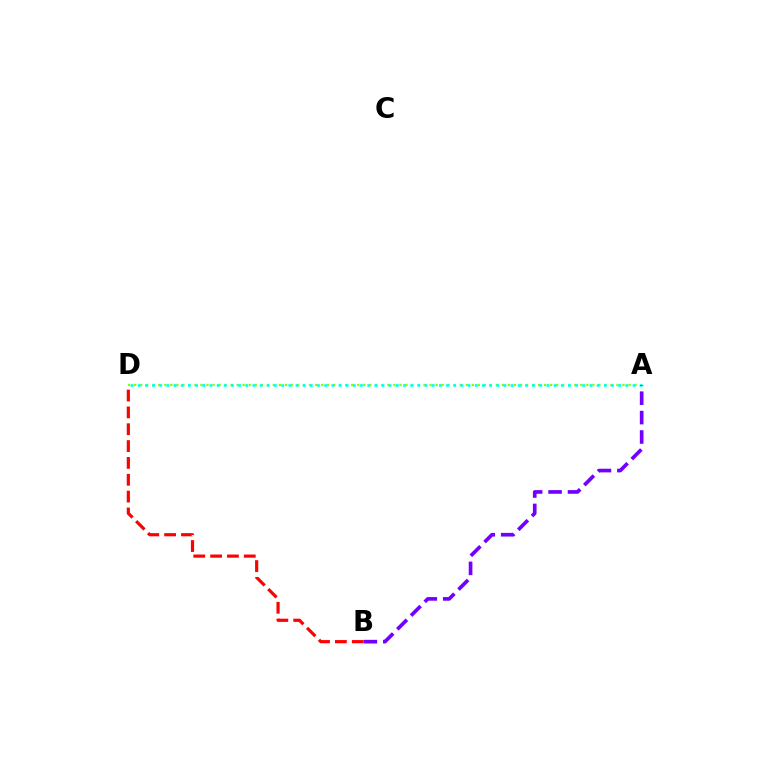{('A', 'D'): [{'color': '#84ff00', 'line_style': 'dotted', 'thickness': 1.64}, {'color': '#00fff6', 'line_style': 'dotted', 'thickness': 1.95}], ('A', 'B'): [{'color': '#7200ff', 'line_style': 'dashed', 'thickness': 2.64}], ('B', 'D'): [{'color': '#ff0000', 'line_style': 'dashed', 'thickness': 2.29}]}